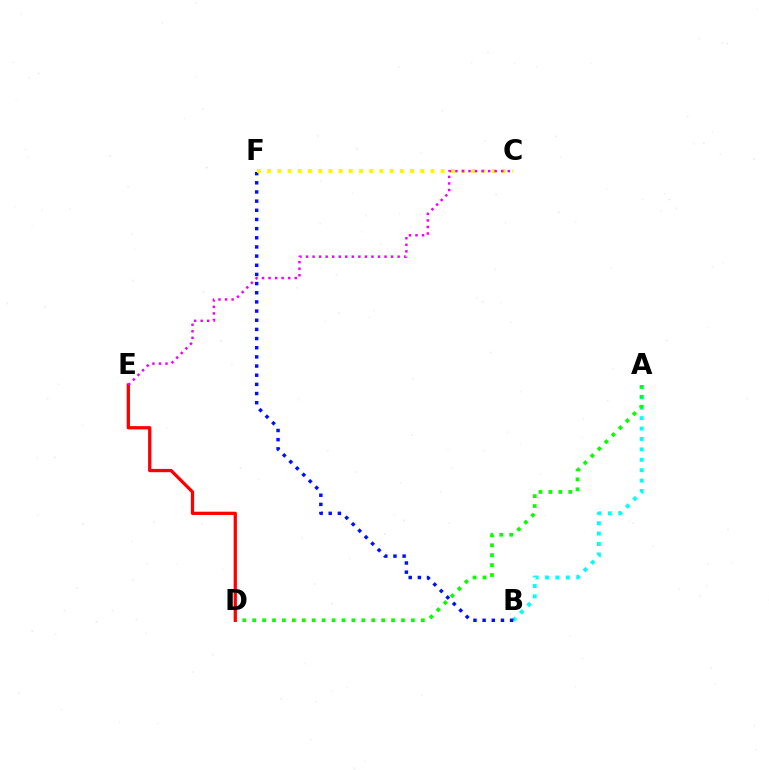{('A', 'B'): [{'color': '#00fff6', 'line_style': 'dotted', 'thickness': 2.83}], ('B', 'F'): [{'color': '#0010ff', 'line_style': 'dotted', 'thickness': 2.49}], ('A', 'D'): [{'color': '#08ff00', 'line_style': 'dotted', 'thickness': 2.7}], ('C', 'F'): [{'color': '#fcf500', 'line_style': 'dotted', 'thickness': 2.77}], ('D', 'E'): [{'color': '#ff0000', 'line_style': 'solid', 'thickness': 2.35}], ('C', 'E'): [{'color': '#ee00ff', 'line_style': 'dotted', 'thickness': 1.78}]}